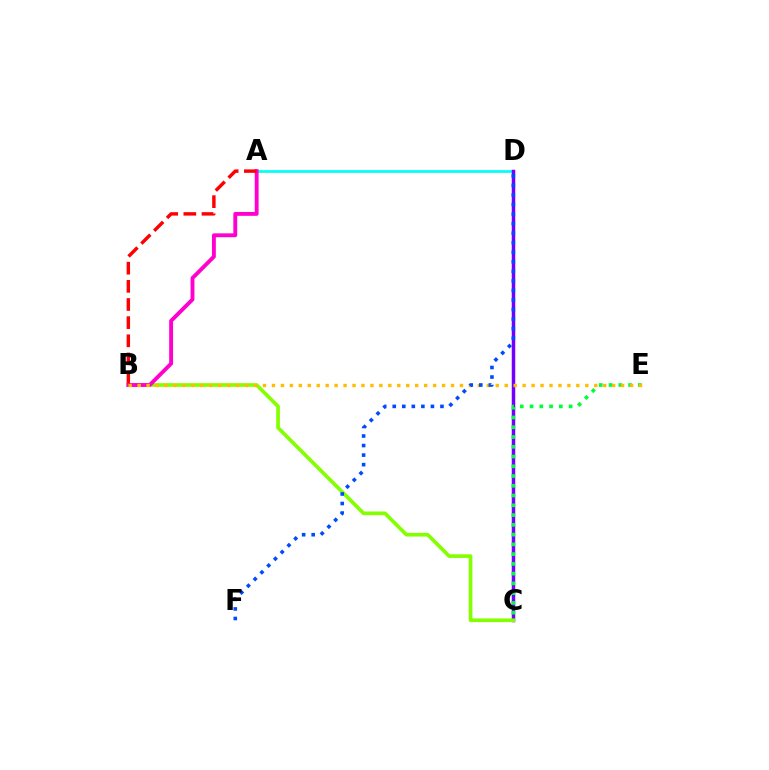{('A', 'D'): [{'color': '#00fff6', 'line_style': 'solid', 'thickness': 1.95}], ('C', 'D'): [{'color': '#7200ff', 'line_style': 'solid', 'thickness': 2.52}], ('B', 'C'): [{'color': '#84ff00', 'line_style': 'solid', 'thickness': 2.64}], ('A', 'B'): [{'color': '#ff00cf', 'line_style': 'solid', 'thickness': 2.79}, {'color': '#ff0000', 'line_style': 'dashed', 'thickness': 2.47}], ('C', 'E'): [{'color': '#00ff39', 'line_style': 'dotted', 'thickness': 2.65}], ('B', 'E'): [{'color': '#ffbd00', 'line_style': 'dotted', 'thickness': 2.43}], ('D', 'F'): [{'color': '#004bff', 'line_style': 'dotted', 'thickness': 2.59}]}